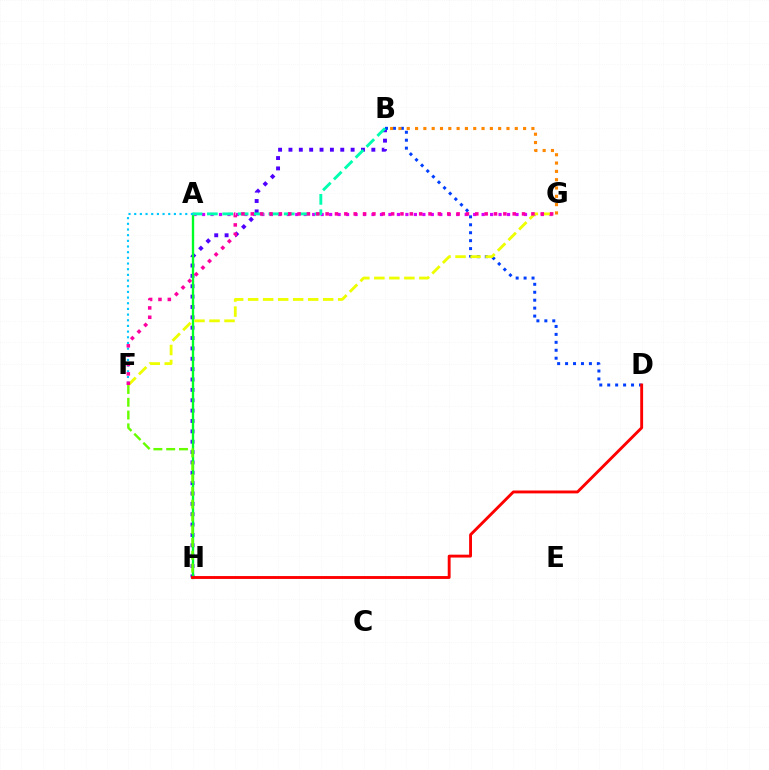{('B', 'H'): [{'color': '#4f00ff', 'line_style': 'dotted', 'thickness': 2.82}], ('A', 'G'): [{'color': '#d600ff', 'line_style': 'dotted', 'thickness': 2.3}], ('B', 'D'): [{'color': '#003fff', 'line_style': 'dotted', 'thickness': 2.16}], ('B', 'G'): [{'color': '#ff8800', 'line_style': 'dotted', 'thickness': 2.26}], ('A', 'H'): [{'color': '#00ff27', 'line_style': 'solid', 'thickness': 1.69}], ('A', 'B'): [{'color': '#00ffaf', 'line_style': 'dashed', 'thickness': 2.09}], ('A', 'F'): [{'color': '#00c7ff', 'line_style': 'dotted', 'thickness': 1.54}], ('F', 'H'): [{'color': '#66ff00', 'line_style': 'dashed', 'thickness': 1.74}], ('F', 'G'): [{'color': '#eeff00', 'line_style': 'dashed', 'thickness': 2.04}, {'color': '#ff00a0', 'line_style': 'dotted', 'thickness': 2.54}], ('D', 'H'): [{'color': '#ff0000', 'line_style': 'solid', 'thickness': 2.07}]}